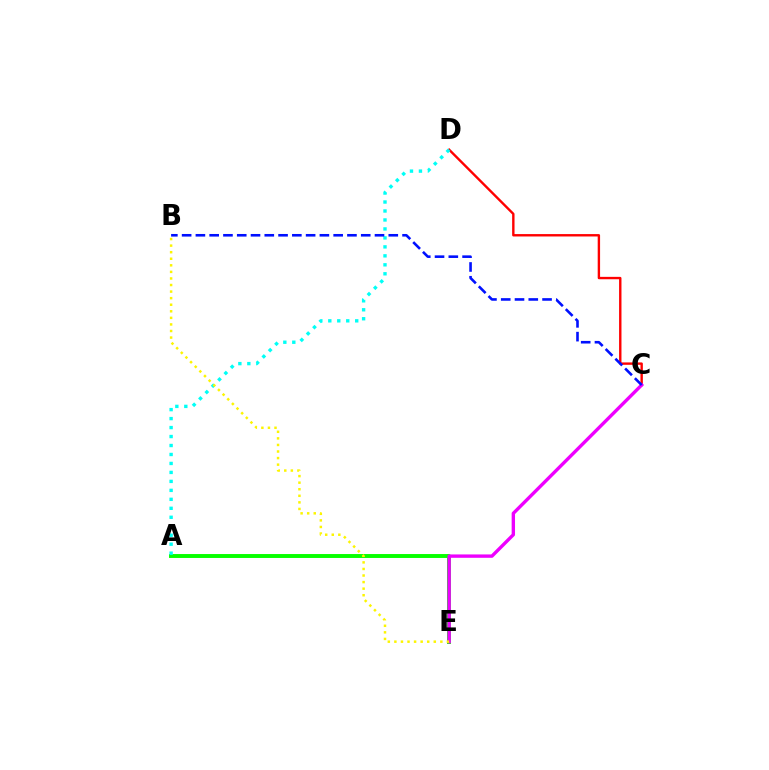{('A', 'E'): [{'color': '#08ff00', 'line_style': 'solid', 'thickness': 2.82}], ('C', 'D'): [{'color': '#ff0000', 'line_style': 'solid', 'thickness': 1.72}], ('C', 'E'): [{'color': '#ee00ff', 'line_style': 'solid', 'thickness': 2.43}], ('A', 'D'): [{'color': '#00fff6', 'line_style': 'dotted', 'thickness': 2.44}], ('B', 'C'): [{'color': '#0010ff', 'line_style': 'dashed', 'thickness': 1.87}], ('B', 'E'): [{'color': '#fcf500', 'line_style': 'dotted', 'thickness': 1.78}]}